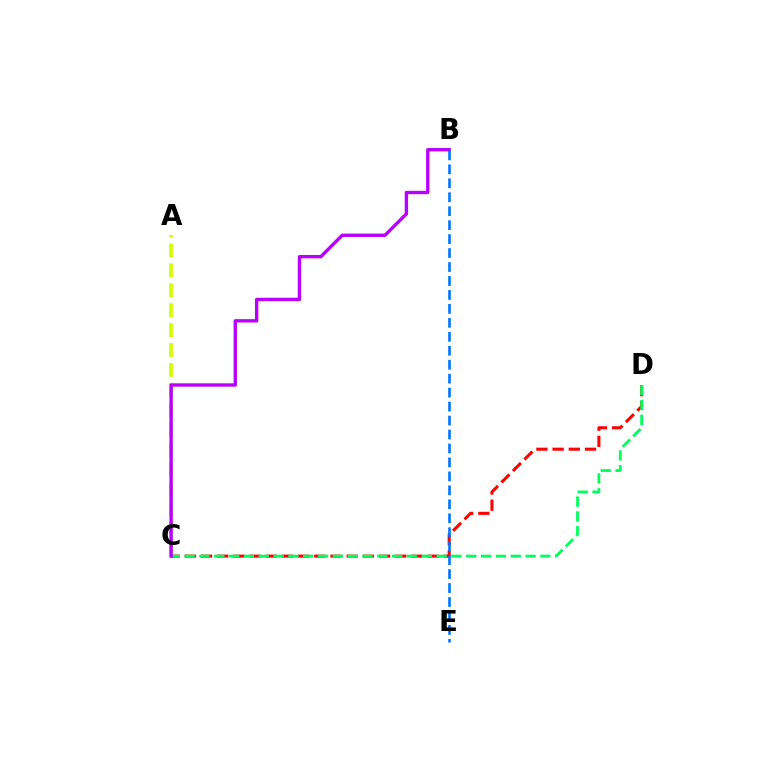{('A', 'C'): [{'color': '#d1ff00', 'line_style': 'dashed', 'thickness': 2.7}], ('C', 'D'): [{'color': '#ff0000', 'line_style': 'dashed', 'thickness': 2.2}, {'color': '#00ff5c', 'line_style': 'dashed', 'thickness': 2.01}], ('B', 'C'): [{'color': '#b900ff', 'line_style': 'solid', 'thickness': 2.42}], ('B', 'E'): [{'color': '#0074ff', 'line_style': 'dashed', 'thickness': 1.9}]}